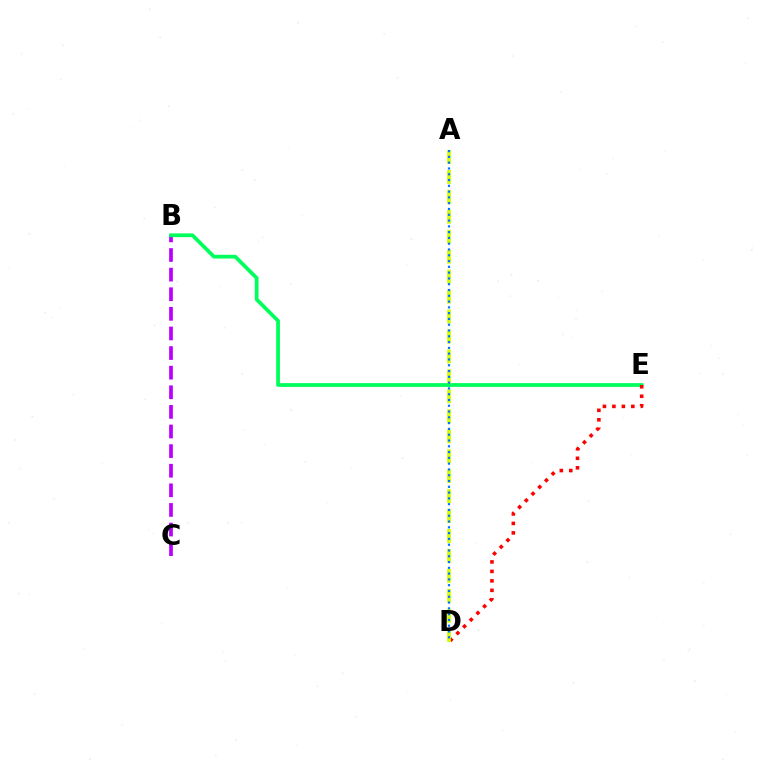{('B', 'C'): [{'color': '#b900ff', 'line_style': 'dashed', 'thickness': 2.66}], ('B', 'E'): [{'color': '#00ff5c', 'line_style': 'solid', 'thickness': 2.71}], ('D', 'E'): [{'color': '#ff0000', 'line_style': 'dotted', 'thickness': 2.57}], ('A', 'D'): [{'color': '#d1ff00', 'line_style': 'dashed', 'thickness': 2.71}, {'color': '#0074ff', 'line_style': 'dotted', 'thickness': 1.57}]}